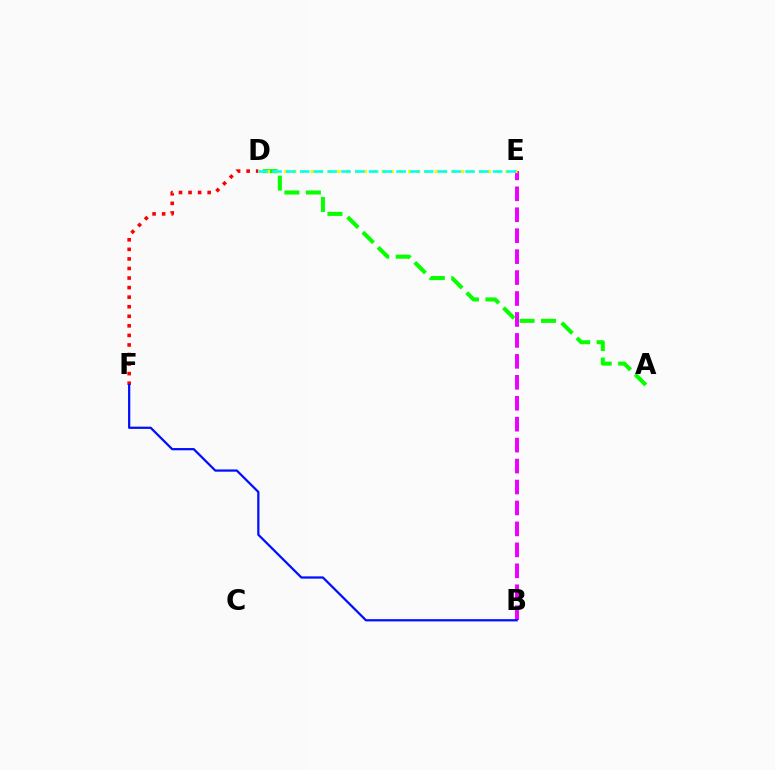{('D', 'F'): [{'color': '#ff0000', 'line_style': 'dotted', 'thickness': 2.6}], ('B', 'E'): [{'color': '#ee00ff', 'line_style': 'dashed', 'thickness': 2.85}], ('A', 'D'): [{'color': '#08ff00', 'line_style': 'dashed', 'thickness': 2.92}], ('B', 'F'): [{'color': '#0010ff', 'line_style': 'solid', 'thickness': 1.62}], ('D', 'E'): [{'color': '#fcf500', 'line_style': 'dotted', 'thickness': 2.4}, {'color': '#00fff6', 'line_style': 'dashed', 'thickness': 1.87}]}